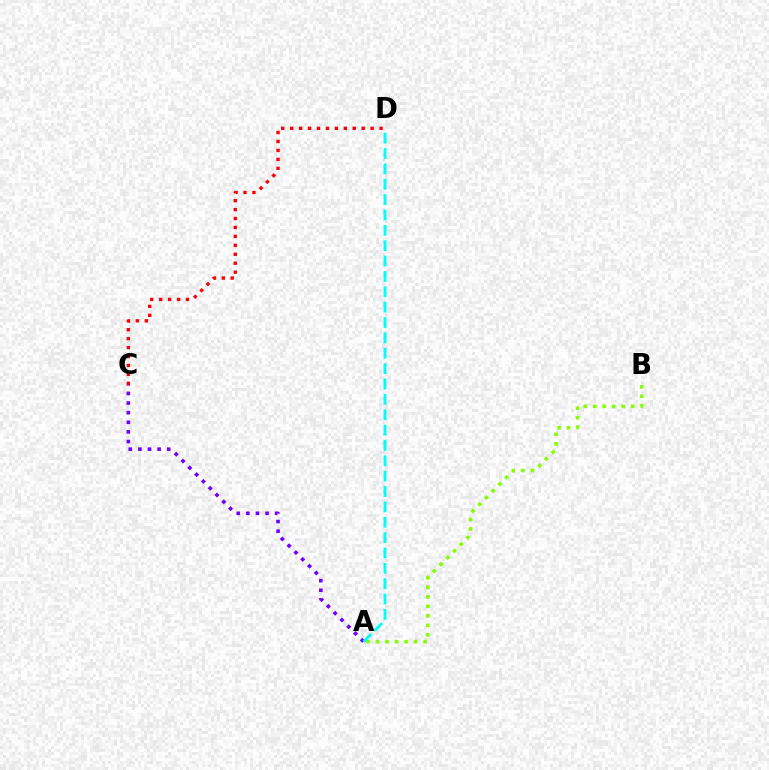{('A', 'B'): [{'color': '#84ff00', 'line_style': 'dotted', 'thickness': 2.58}], ('A', 'C'): [{'color': '#7200ff', 'line_style': 'dotted', 'thickness': 2.61}], ('A', 'D'): [{'color': '#00fff6', 'line_style': 'dashed', 'thickness': 2.09}], ('C', 'D'): [{'color': '#ff0000', 'line_style': 'dotted', 'thickness': 2.43}]}